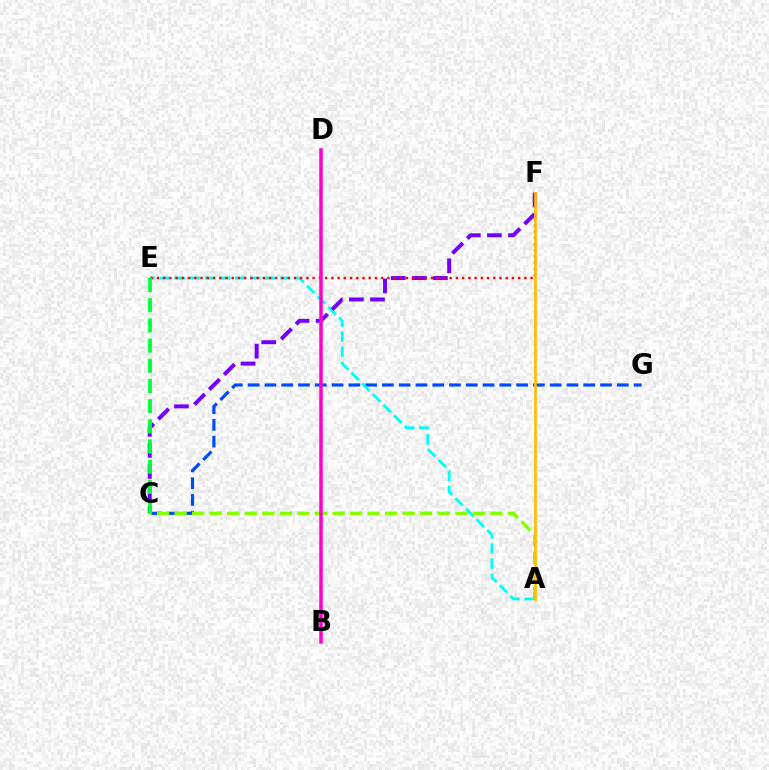{('C', 'G'): [{'color': '#004bff', 'line_style': 'dashed', 'thickness': 2.28}], ('A', 'E'): [{'color': '#00fff6', 'line_style': 'dashed', 'thickness': 2.05}], ('C', 'F'): [{'color': '#7200ff', 'line_style': 'dashed', 'thickness': 2.86}], ('A', 'C'): [{'color': '#84ff00', 'line_style': 'dashed', 'thickness': 2.38}], ('E', 'F'): [{'color': '#ff0000', 'line_style': 'dotted', 'thickness': 1.69}], ('A', 'F'): [{'color': '#ffbd00', 'line_style': 'solid', 'thickness': 1.93}], ('B', 'D'): [{'color': '#ff00cf', 'line_style': 'solid', 'thickness': 2.52}], ('C', 'E'): [{'color': '#00ff39', 'line_style': 'dashed', 'thickness': 2.74}]}